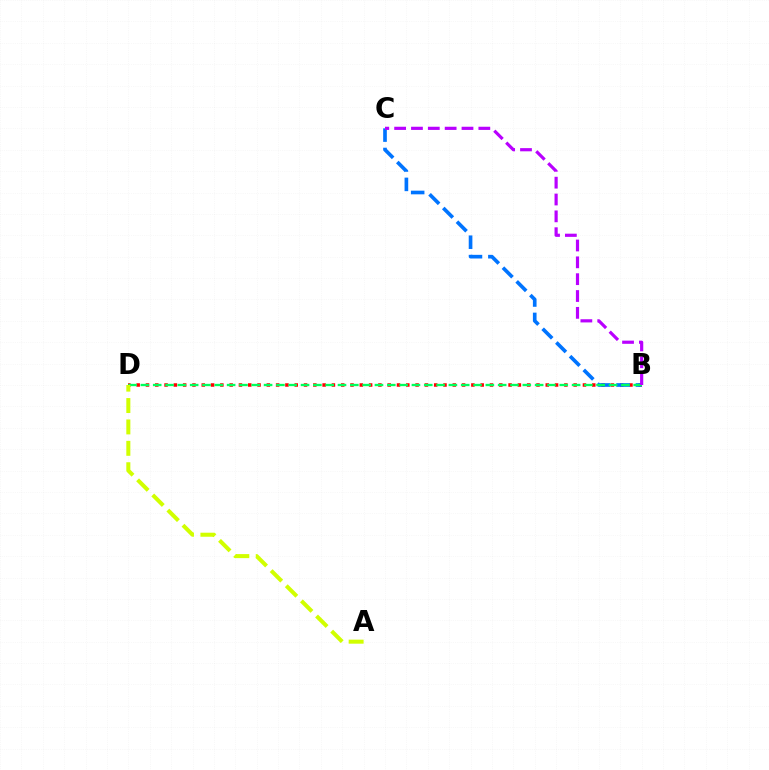{('B', 'D'): [{'color': '#ff0000', 'line_style': 'dotted', 'thickness': 2.53}, {'color': '#00ff5c', 'line_style': 'dashed', 'thickness': 1.67}], ('B', 'C'): [{'color': '#0074ff', 'line_style': 'dashed', 'thickness': 2.63}, {'color': '#b900ff', 'line_style': 'dashed', 'thickness': 2.29}], ('A', 'D'): [{'color': '#d1ff00', 'line_style': 'dashed', 'thickness': 2.91}]}